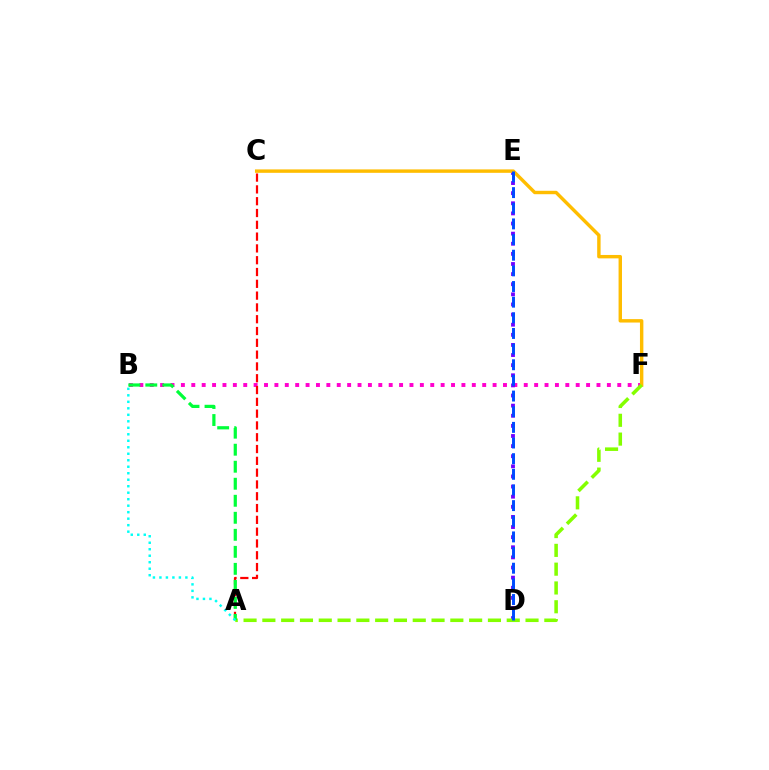{('B', 'F'): [{'color': '#ff00cf', 'line_style': 'dotted', 'thickness': 2.82}], ('D', 'E'): [{'color': '#7200ff', 'line_style': 'dotted', 'thickness': 2.75}, {'color': '#004bff', 'line_style': 'dashed', 'thickness': 2.13}], ('C', 'F'): [{'color': '#ffbd00', 'line_style': 'solid', 'thickness': 2.46}], ('A', 'F'): [{'color': '#84ff00', 'line_style': 'dashed', 'thickness': 2.55}], ('A', 'C'): [{'color': '#ff0000', 'line_style': 'dashed', 'thickness': 1.6}], ('A', 'B'): [{'color': '#00ff39', 'line_style': 'dashed', 'thickness': 2.31}, {'color': '#00fff6', 'line_style': 'dotted', 'thickness': 1.76}]}